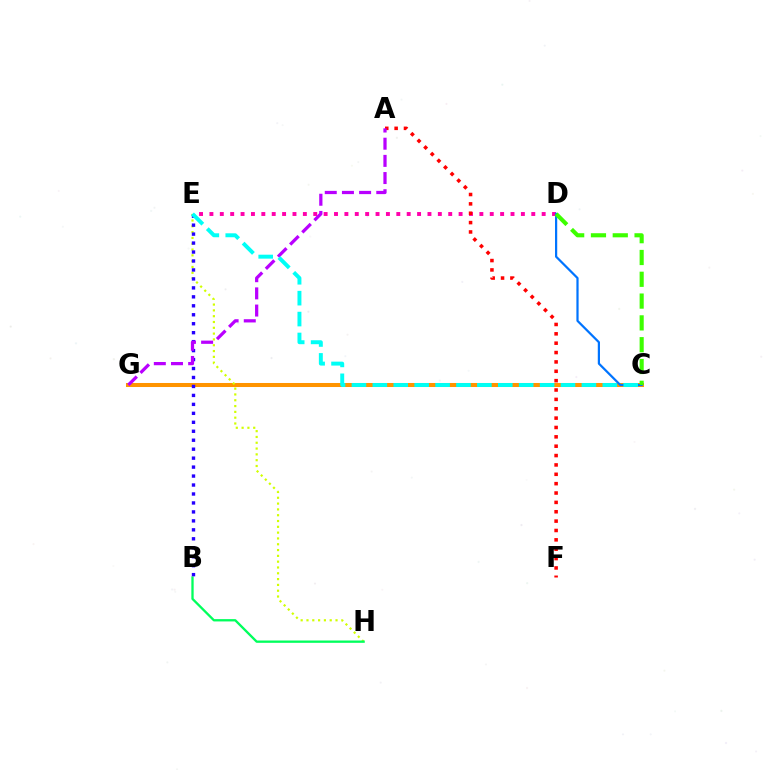{('C', 'G'): [{'color': '#ff9400', 'line_style': 'solid', 'thickness': 2.89}], ('E', 'H'): [{'color': '#d1ff00', 'line_style': 'dotted', 'thickness': 1.58}], ('D', 'E'): [{'color': '#ff00ac', 'line_style': 'dotted', 'thickness': 2.82}], ('C', 'D'): [{'color': '#0074ff', 'line_style': 'solid', 'thickness': 1.6}, {'color': '#3dff00', 'line_style': 'dashed', 'thickness': 2.96}], ('A', 'F'): [{'color': '#ff0000', 'line_style': 'dotted', 'thickness': 2.54}], ('B', 'H'): [{'color': '#00ff5c', 'line_style': 'solid', 'thickness': 1.67}], ('B', 'E'): [{'color': '#2500ff', 'line_style': 'dotted', 'thickness': 2.43}], ('A', 'G'): [{'color': '#b900ff', 'line_style': 'dashed', 'thickness': 2.33}], ('C', 'E'): [{'color': '#00fff6', 'line_style': 'dashed', 'thickness': 2.84}]}